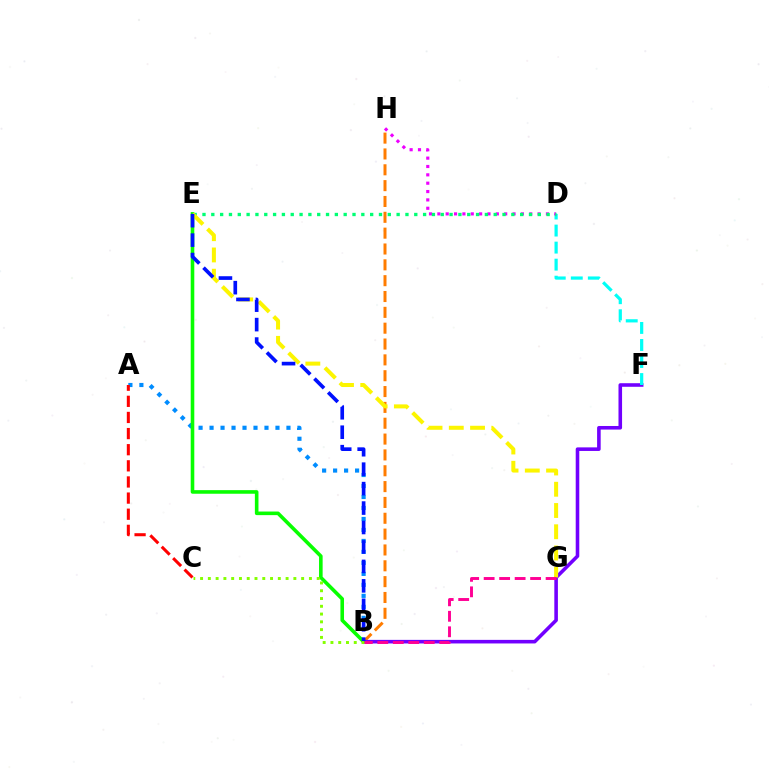{('A', 'B'): [{'color': '#008cff', 'line_style': 'dotted', 'thickness': 2.98}], ('B', 'H'): [{'color': '#ff7c00', 'line_style': 'dashed', 'thickness': 2.15}], ('B', 'F'): [{'color': '#7200ff', 'line_style': 'solid', 'thickness': 2.58}], ('D', 'F'): [{'color': '#00fff6', 'line_style': 'dashed', 'thickness': 2.31}], ('D', 'H'): [{'color': '#ee00ff', 'line_style': 'dotted', 'thickness': 2.27}], ('D', 'E'): [{'color': '#00ff74', 'line_style': 'dotted', 'thickness': 2.4}], ('A', 'C'): [{'color': '#ff0000', 'line_style': 'dashed', 'thickness': 2.19}], ('B', 'E'): [{'color': '#08ff00', 'line_style': 'solid', 'thickness': 2.59}, {'color': '#0010ff', 'line_style': 'dashed', 'thickness': 2.64}], ('E', 'G'): [{'color': '#fcf500', 'line_style': 'dashed', 'thickness': 2.89}], ('B', 'C'): [{'color': '#84ff00', 'line_style': 'dotted', 'thickness': 2.11}], ('B', 'G'): [{'color': '#ff0094', 'line_style': 'dashed', 'thickness': 2.1}]}